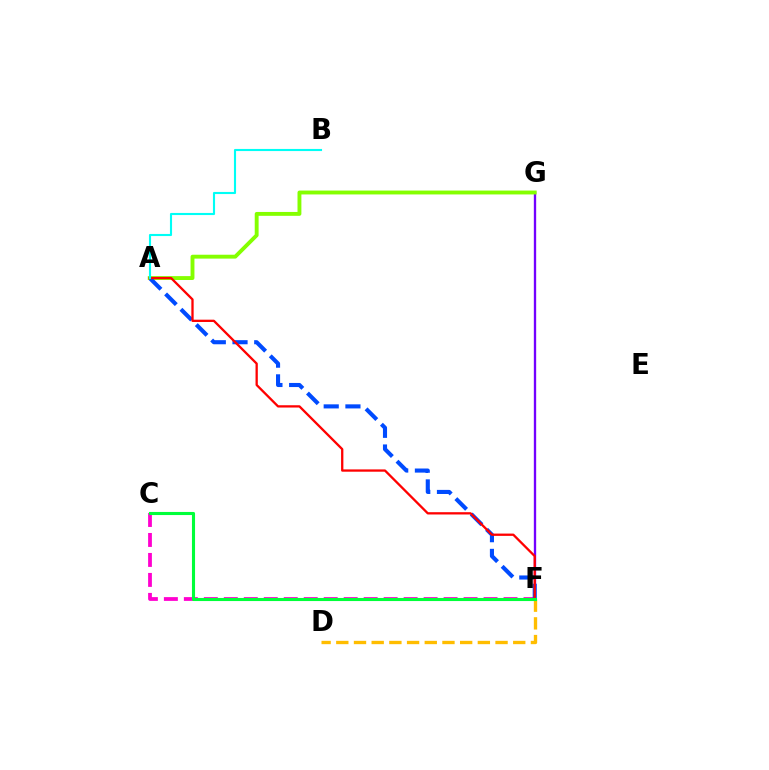{('C', 'F'): [{'color': '#ff00cf', 'line_style': 'dashed', 'thickness': 2.71}, {'color': '#00ff39', 'line_style': 'solid', 'thickness': 2.24}], ('D', 'F'): [{'color': '#ffbd00', 'line_style': 'dashed', 'thickness': 2.4}], ('F', 'G'): [{'color': '#7200ff', 'line_style': 'solid', 'thickness': 1.68}], ('A', 'G'): [{'color': '#84ff00', 'line_style': 'solid', 'thickness': 2.8}], ('A', 'F'): [{'color': '#004bff', 'line_style': 'dashed', 'thickness': 2.95}, {'color': '#ff0000', 'line_style': 'solid', 'thickness': 1.65}], ('A', 'B'): [{'color': '#00fff6', 'line_style': 'solid', 'thickness': 1.53}]}